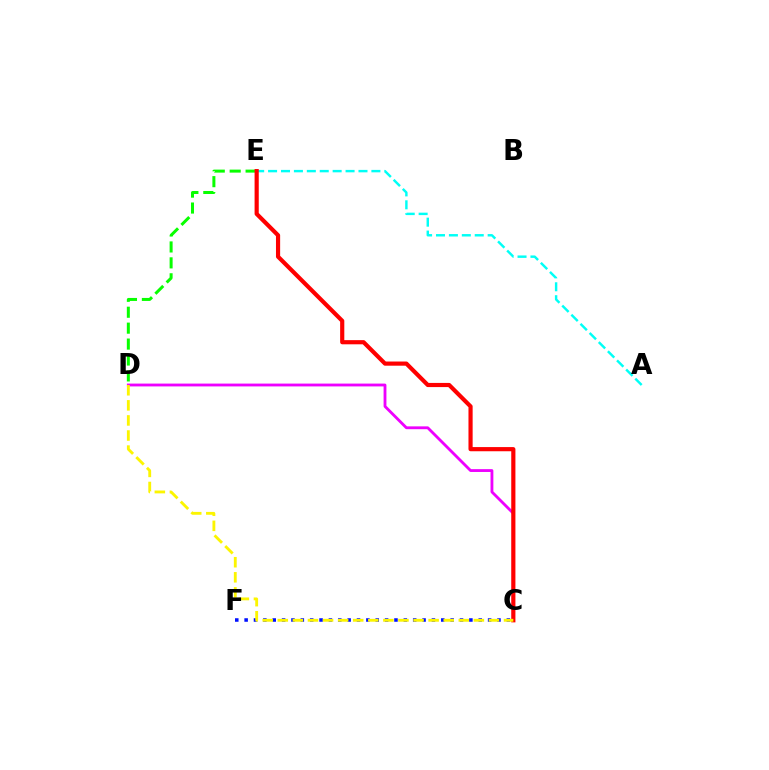{('D', 'E'): [{'color': '#08ff00', 'line_style': 'dashed', 'thickness': 2.16}], ('C', 'F'): [{'color': '#0010ff', 'line_style': 'dotted', 'thickness': 2.54}], ('C', 'D'): [{'color': '#ee00ff', 'line_style': 'solid', 'thickness': 2.04}, {'color': '#fcf500', 'line_style': 'dashed', 'thickness': 2.05}], ('A', 'E'): [{'color': '#00fff6', 'line_style': 'dashed', 'thickness': 1.75}], ('C', 'E'): [{'color': '#ff0000', 'line_style': 'solid', 'thickness': 3.0}]}